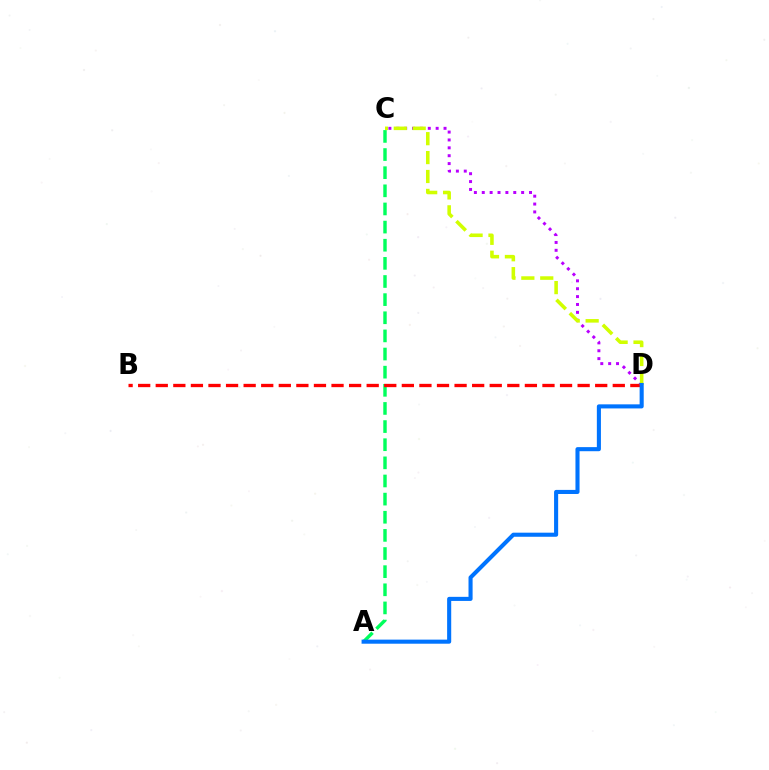{('A', 'C'): [{'color': '#00ff5c', 'line_style': 'dashed', 'thickness': 2.46}], ('C', 'D'): [{'color': '#b900ff', 'line_style': 'dotted', 'thickness': 2.14}, {'color': '#d1ff00', 'line_style': 'dashed', 'thickness': 2.57}], ('B', 'D'): [{'color': '#ff0000', 'line_style': 'dashed', 'thickness': 2.39}], ('A', 'D'): [{'color': '#0074ff', 'line_style': 'solid', 'thickness': 2.94}]}